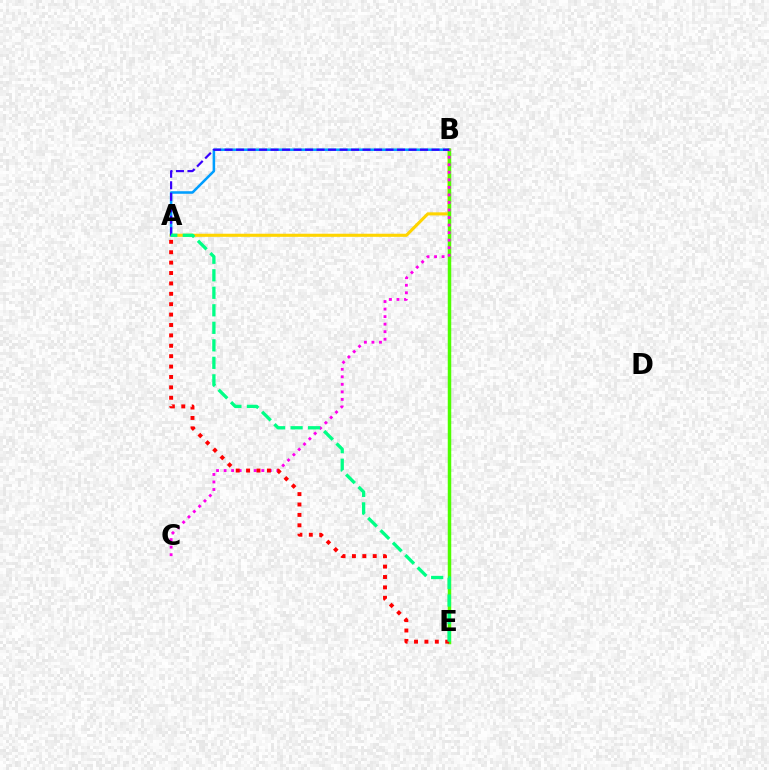{('A', 'B'): [{'color': '#ffd500', 'line_style': 'solid', 'thickness': 2.23}, {'color': '#009eff', 'line_style': 'solid', 'thickness': 1.83}, {'color': '#3700ff', 'line_style': 'dashed', 'thickness': 1.56}], ('B', 'E'): [{'color': '#4fff00', 'line_style': 'solid', 'thickness': 2.51}], ('B', 'C'): [{'color': '#ff00ed', 'line_style': 'dotted', 'thickness': 2.05}], ('A', 'E'): [{'color': '#ff0000', 'line_style': 'dotted', 'thickness': 2.82}, {'color': '#00ff86', 'line_style': 'dashed', 'thickness': 2.38}]}